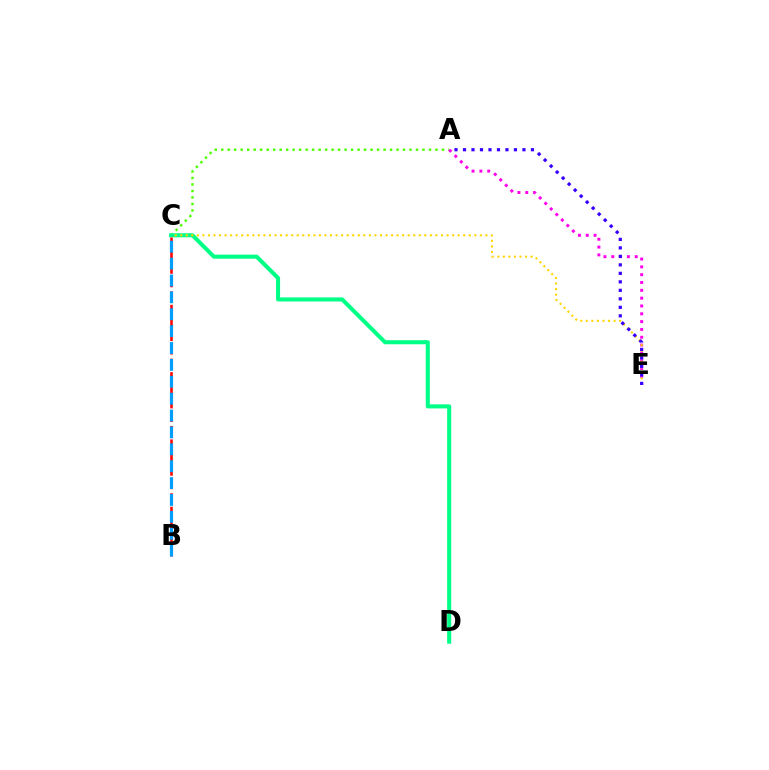{('A', 'C'): [{'color': '#4fff00', 'line_style': 'dotted', 'thickness': 1.76}], ('A', 'E'): [{'color': '#ff00ed', 'line_style': 'dotted', 'thickness': 2.12}, {'color': '#3700ff', 'line_style': 'dotted', 'thickness': 2.31}], ('C', 'D'): [{'color': '#00ff86', 'line_style': 'solid', 'thickness': 2.92}], ('B', 'C'): [{'color': '#ff0000', 'line_style': 'dashed', 'thickness': 1.83}, {'color': '#009eff', 'line_style': 'dashed', 'thickness': 2.29}], ('C', 'E'): [{'color': '#ffd500', 'line_style': 'dotted', 'thickness': 1.51}]}